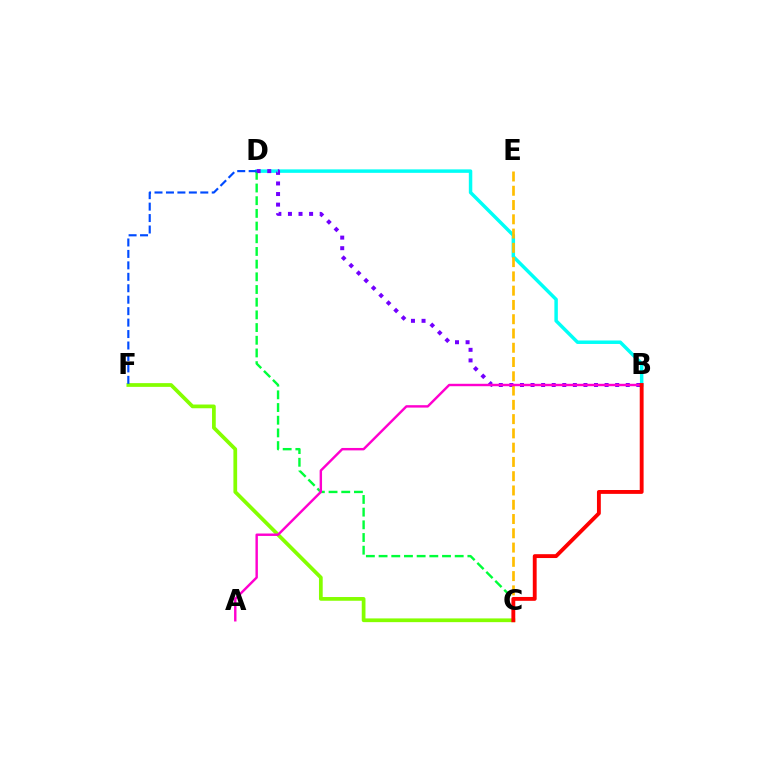{('B', 'D'): [{'color': '#00fff6', 'line_style': 'solid', 'thickness': 2.5}, {'color': '#7200ff', 'line_style': 'dotted', 'thickness': 2.87}], ('C', 'D'): [{'color': '#00ff39', 'line_style': 'dashed', 'thickness': 1.72}], ('C', 'F'): [{'color': '#84ff00', 'line_style': 'solid', 'thickness': 2.69}], ('C', 'E'): [{'color': '#ffbd00', 'line_style': 'dashed', 'thickness': 1.94}], ('A', 'B'): [{'color': '#ff00cf', 'line_style': 'solid', 'thickness': 1.74}], ('B', 'C'): [{'color': '#ff0000', 'line_style': 'solid', 'thickness': 2.78}], ('D', 'F'): [{'color': '#004bff', 'line_style': 'dashed', 'thickness': 1.56}]}